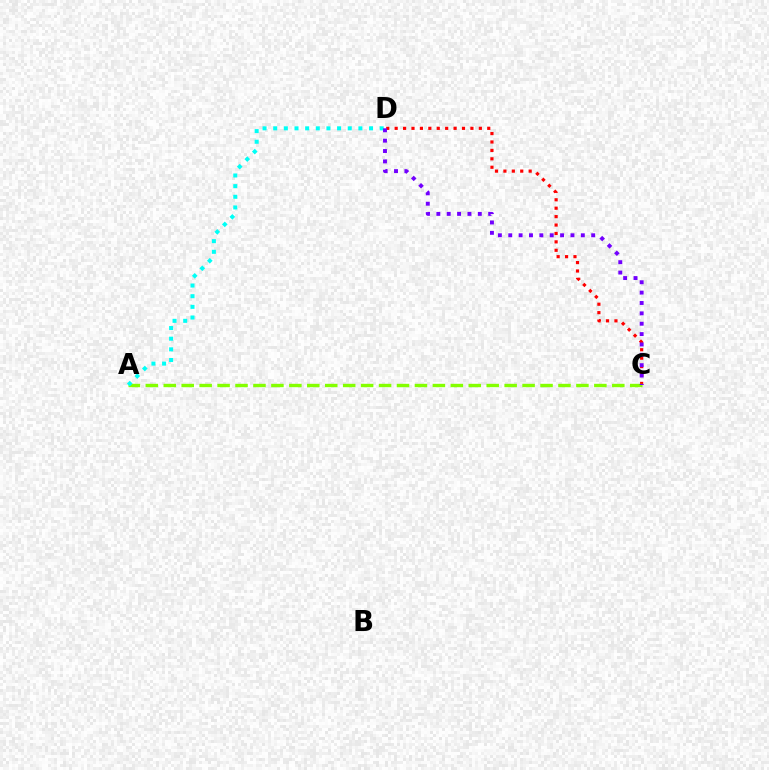{('C', 'D'): [{'color': '#ff0000', 'line_style': 'dotted', 'thickness': 2.29}, {'color': '#7200ff', 'line_style': 'dotted', 'thickness': 2.82}], ('A', 'C'): [{'color': '#84ff00', 'line_style': 'dashed', 'thickness': 2.44}], ('A', 'D'): [{'color': '#00fff6', 'line_style': 'dotted', 'thickness': 2.89}]}